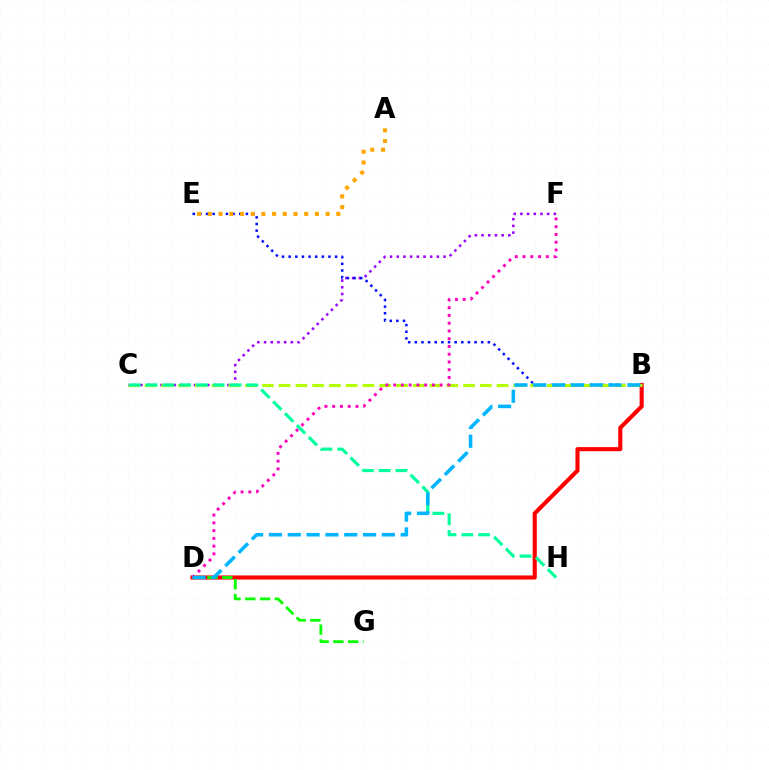{('B', 'D'): [{'color': '#ff0000', 'line_style': 'solid', 'thickness': 2.96}, {'color': '#00b5ff', 'line_style': 'dashed', 'thickness': 2.56}], ('C', 'F'): [{'color': '#9b00ff', 'line_style': 'dotted', 'thickness': 1.82}], ('B', 'E'): [{'color': '#0010ff', 'line_style': 'dotted', 'thickness': 1.8}], ('B', 'C'): [{'color': '#b3ff00', 'line_style': 'dashed', 'thickness': 2.28}], ('A', 'E'): [{'color': '#ffa500', 'line_style': 'dotted', 'thickness': 2.91}], ('D', 'G'): [{'color': '#08ff00', 'line_style': 'dashed', 'thickness': 2.01}], ('C', 'H'): [{'color': '#00ff9d', 'line_style': 'dashed', 'thickness': 2.28}], ('D', 'F'): [{'color': '#ff00bd', 'line_style': 'dotted', 'thickness': 2.11}]}